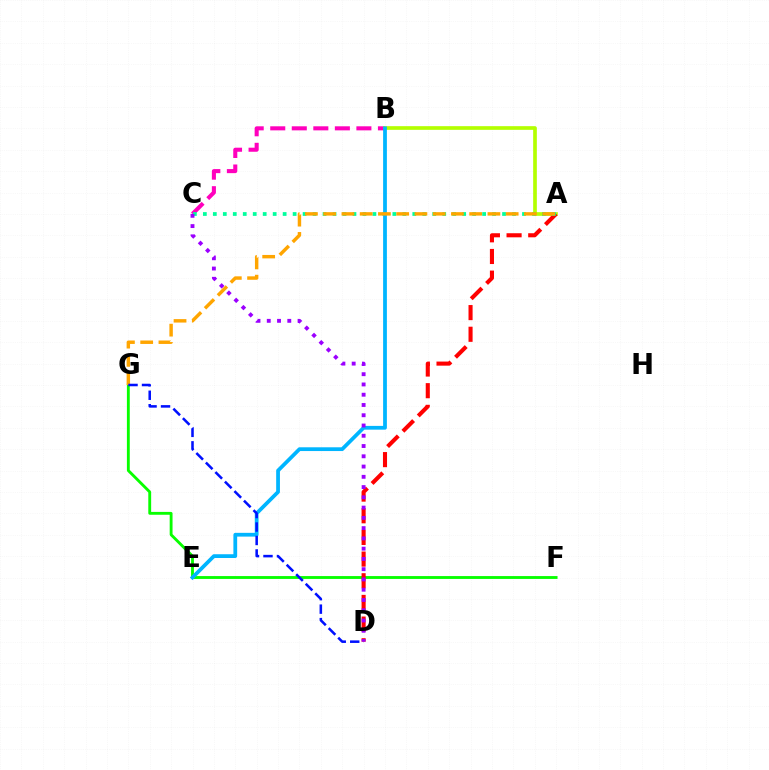{('B', 'C'): [{'color': '#ff00bd', 'line_style': 'dashed', 'thickness': 2.93}], ('A', 'B'): [{'color': '#b3ff00', 'line_style': 'solid', 'thickness': 2.64}], ('F', 'G'): [{'color': '#08ff00', 'line_style': 'solid', 'thickness': 2.06}], ('A', 'D'): [{'color': '#ff0000', 'line_style': 'dashed', 'thickness': 2.94}], ('A', 'C'): [{'color': '#00ff9d', 'line_style': 'dotted', 'thickness': 2.71}], ('B', 'E'): [{'color': '#00b5ff', 'line_style': 'solid', 'thickness': 2.71}], ('A', 'G'): [{'color': '#ffa500', 'line_style': 'dashed', 'thickness': 2.48}], ('D', 'G'): [{'color': '#0010ff', 'line_style': 'dashed', 'thickness': 1.83}], ('C', 'D'): [{'color': '#9b00ff', 'line_style': 'dotted', 'thickness': 2.79}]}